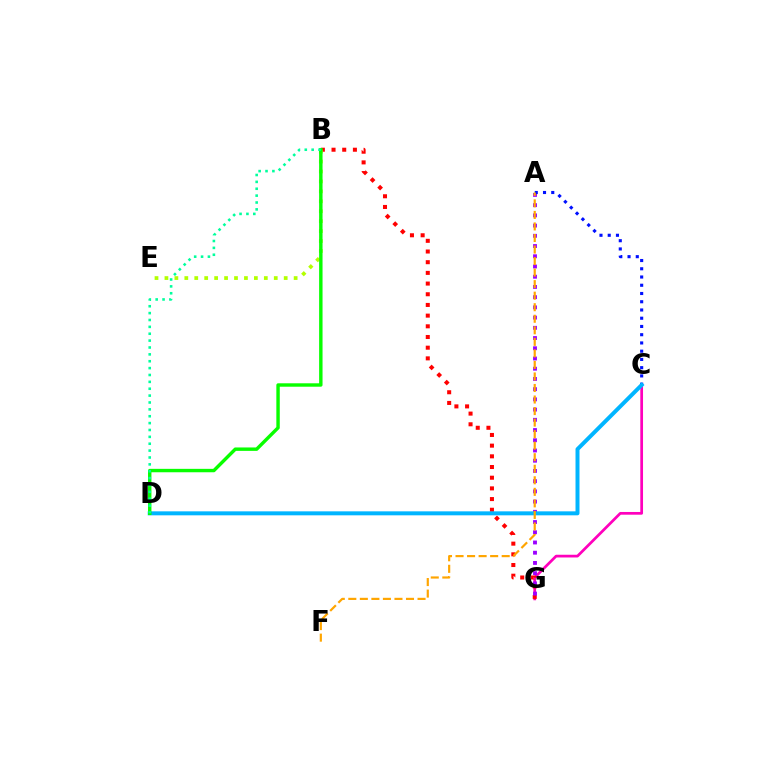{('C', 'G'): [{'color': '#ff00bd', 'line_style': 'solid', 'thickness': 1.96}], ('B', 'G'): [{'color': '#ff0000', 'line_style': 'dotted', 'thickness': 2.9}], ('A', 'G'): [{'color': '#9b00ff', 'line_style': 'dotted', 'thickness': 2.78}], ('A', 'C'): [{'color': '#0010ff', 'line_style': 'dotted', 'thickness': 2.24}], ('B', 'E'): [{'color': '#b3ff00', 'line_style': 'dotted', 'thickness': 2.7}], ('C', 'D'): [{'color': '#00b5ff', 'line_style': 'solid', 'thickness': 2.86}], ('A', 'F'): [{'color': '#ffa500', 'line_style': 'dashed', 'thickness': 1.57}], ('B', 'D'): [{'color': '#08ff00', 'line_style': 'solid', 'thickness': 2.46}, {'color': '#00ff9d', 'line_style': 'dotted', 'thickness': 1.87}]}